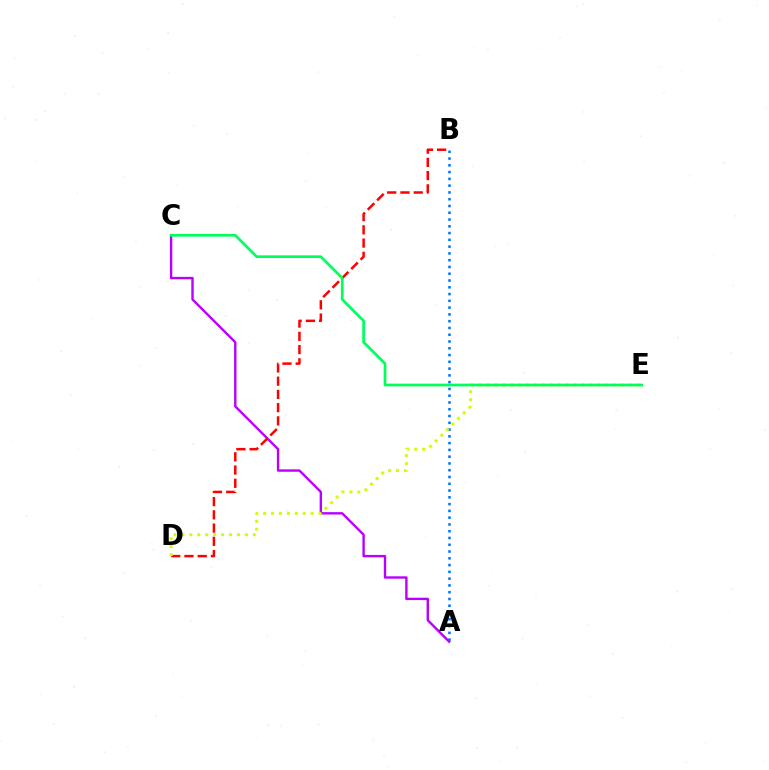{('A', 'B'): [{'color': '#0074ff', 'line_style': 'dotted', 'thickness': 1.84}], ('A', 'C'): [{'color': '#b900ff', 'line_style': 'solid', 'thickness': 1.72}], ('B', 'D'): [{'color': '#ff0000', 'line_style': 'dashed', 'thickness': 1.8}], ('D', 'E'): [{'color': '#d1ff00', 'line_style': 'dotted', 'thickness': 2.15}], ('C', 'E'): [{'color': '#00ff5c', 'line_style': 'solid', 'thickness': 1.94}]}